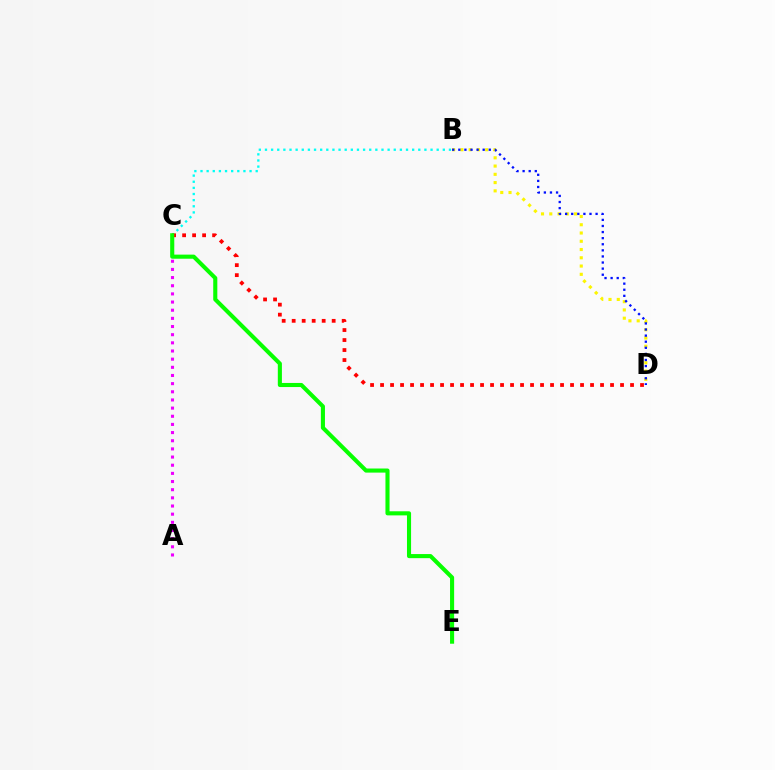{('B', 'D'): [{'color': '#fcf500', 'line_style': 'dotted', 'thickness': 2.25}, {'color': '#0010ff', 'line_style': 'dotted', 'thickness': 1.66}], ('B', 'C'): [{'color': '#00fff6', 'line_style': 'dotted', 'thickness': 1.67}], ('A', 'C'): [{'color': '#ee00ff', 'line_style': 'dotted', 'thickness': 2.22}], ('C', 'D'): [{'color': '#ff0000', 'line_style': 'dotted', 'thickness': 2.72}], ('C', 'E'): [{'color': '#08ff00', 'line_style': 'solid', 'thickness': 2.95}]}